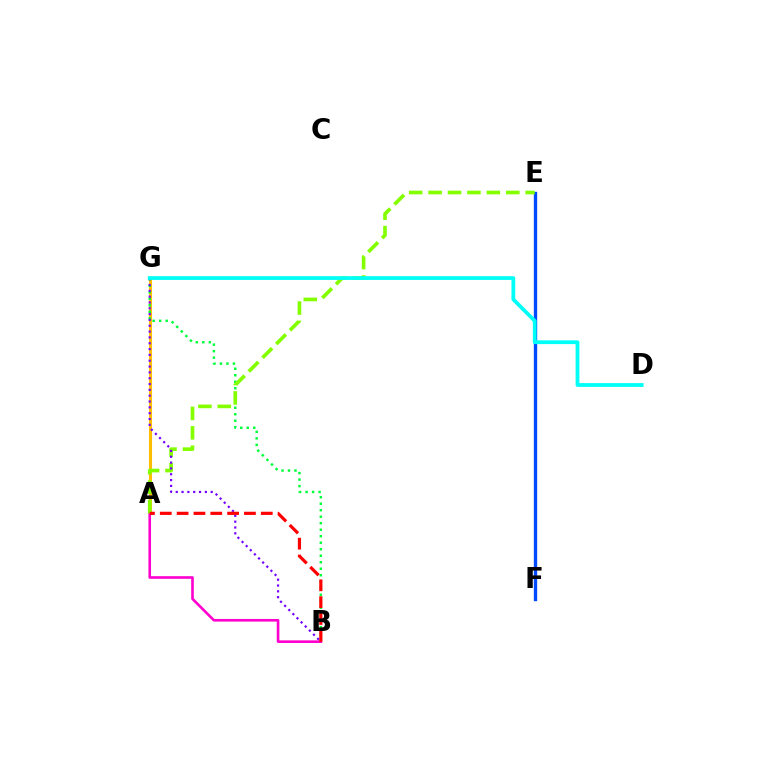{('A', 'G'): [{'color': '#ffbd00', 'line_style': 'solid', 'thickness': 2.2}], ('B', 'G'): [{'color': '#00ff39', 'line_style': 'dotted', 'thickness': 1.77}, {'color': '#7200ff', 'line_style': 'dotted', 'thickness': 1.58}], ('E', 'F'): [{'color': '#004bff', 'line_style': 'solid', 'thickness': 2.41}], ('A', 'B'): [{'color': '#ff00cf', 'line_style': 'solid', 'thickness': 1.89}, {'color': '#ff0000', 'line_style': 'dashed', 'thickness': 2.29}], ('A', 'E'): [{'color': '#84ff00', 'line_style': 'dashed', 'thickness': 2.64}], ('D', 'G'): [{'color': '#00fff6', 'line_style': 'solid', 'thickness': 2.71}]}